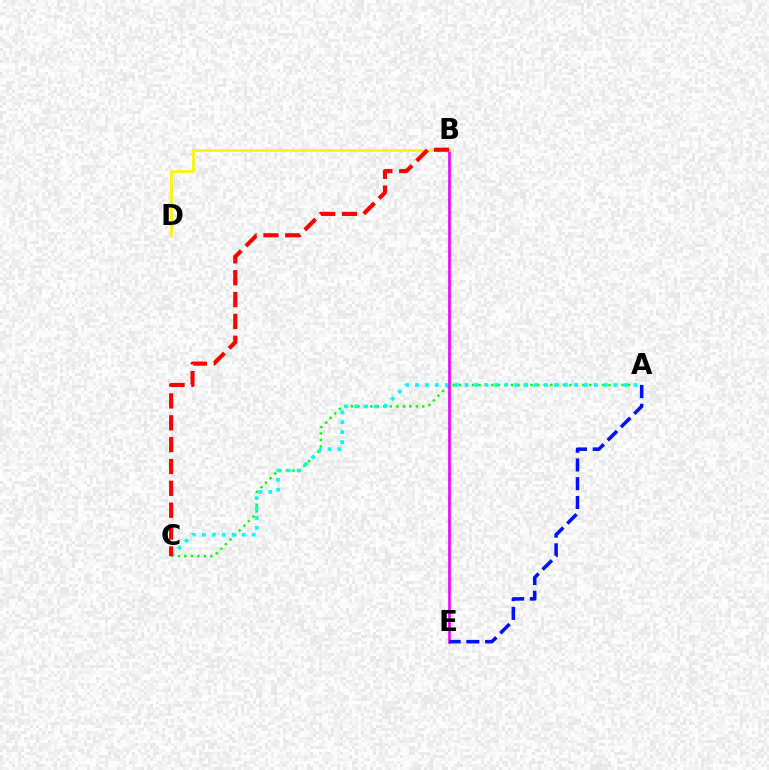{('A', 'C'): [{'color': '#08ff00', 'line_style': 'dotted', 'thickness': 1.77}, {'color': '#00fff6', 'line_style': 'dotted', 'thickness': 2.7}], ('B', 'E'): [{'color': '#ee00ff', 'line_style': 'solid', 'thickness': 1.89}], ('B', 'D'): [{'color': '#fcf500', 'line_style': 'solid', 'thickness': 1.95}], ('A', 'E'): [{'color': '#0010ff', 'line_style': 'dashed', 'thickness': 2.55}], ('B', 'C'): [{'color': '#ff0000', 'line_style': 'dashed', 'thickness': 2.97}]}